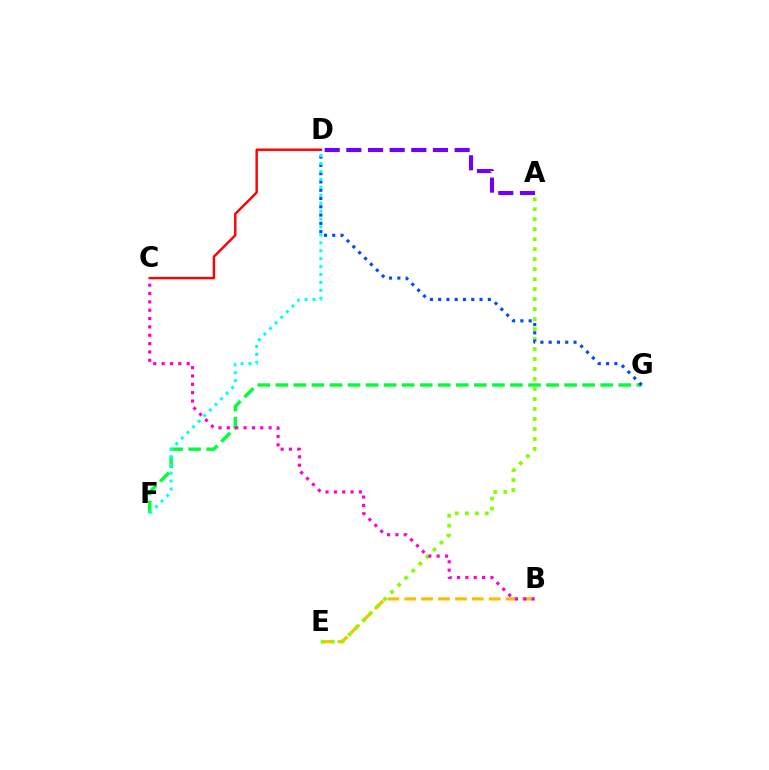{('B', 'E'): [{'color': '#ffbd00', 'line_style': 'dashed', 'thickness': 2.29}], ('C', 'D'): [{'color': '#ff0000', 'line_style': 'solid', 'thickness': 1.74}], ('A', 'E'): [{'color': '#84ff00', 'line_style': 'dotted', 'thickness': 2.71}], ('F', 'G'): [{'color': '#00ff39', 'line_style': 'dashed', 'thickness': 2.45}], ('D', 'G'): [{'color': '#004bff', 'line_style': 'dotted', 'thickness': 2.25}], ('B', 'C'): [{'color': '#ff00cf', 'line_style': 'dotted', 'thickness': 2.27}], ('D', 'F'): [{'color': '#00fff6', 'line_style': 'dotted', 'thickness': 2.16}], ('A', 'D'): [{'color': '#7200ff', 'line_style': 'dashed', 'thickness': 2.94}]}